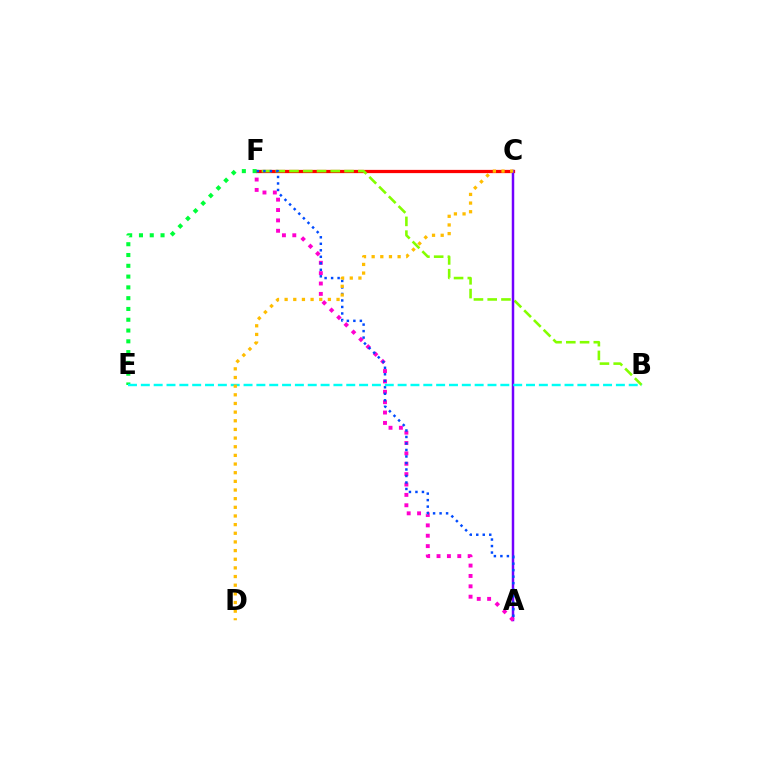{('C', 'F'): [{'color': '#ff0000', 'line_style': 'solid', 'thickness': 2.33}], ('B', 'F'): [{'color': '#84ff00', 'line_style': 'dashed', 'thickness': 1.87}], ('A', 'C'): [{'color': '#7200ff', 'line_style': 'solid', 'thickness': 1.78}], ('E', 'F'): [{'color': '#00ff39', 'line_style': 'dotted', 'thickness': 2.93}], ('A', 'F'): [{'color': '#ff00cf', 'line_style': 'dotted', 'thickness': 2.82}, {'color': '#004bff', 'line_style': 'dotted', 'thickness': 1.77}], ('B', 'E'): [{'color': '#00fff6', 'line_style': 'dashed', 'thickness': 1.74}], ('C', 'D'): [{'color': '#ffbd00', 'line_style': 'dotted', 'thickness': 2.35}]}